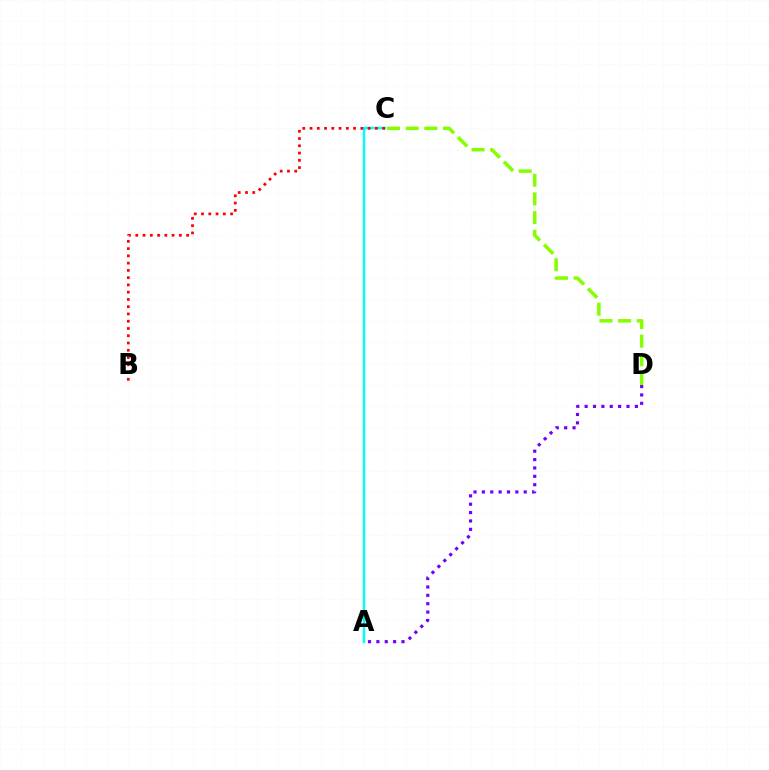{('A', 'C'): [{'color': '#00fff6', 'line_style': 'solid', 'thickness': 1.78}], ('B', 'C'): [{'color': '#ff0000', 'line_style': 'dotted', 'thickness': 1.97}], ('A', 'D'): [{'color': '#7200ff', 'line_style': 'dotted', 'thickness': 2.27}], ('C', 'D'): [{'color': '#84ff00', 'line_style': 'dashed', 'thickness': 2.54}]}